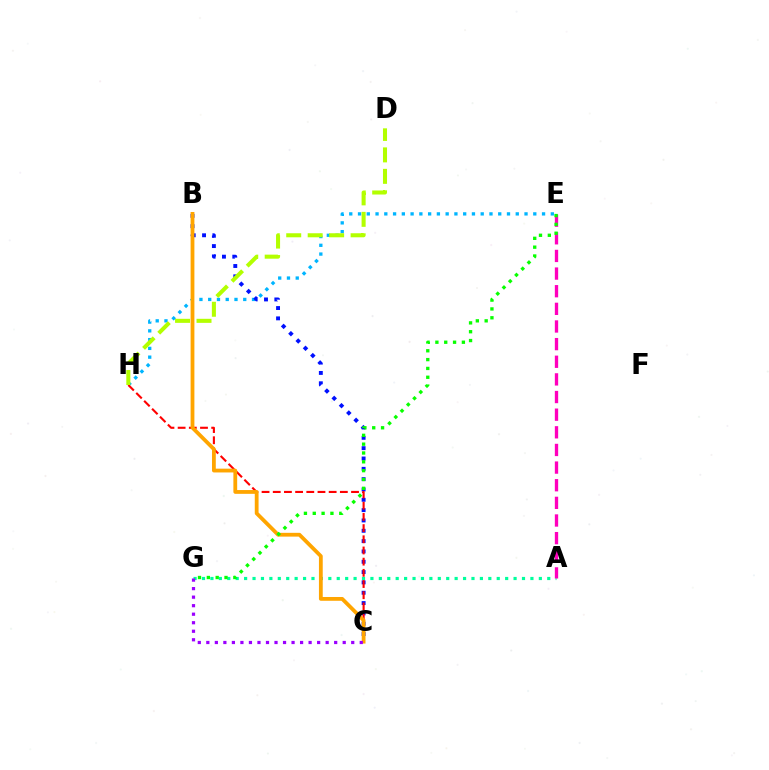{('E', 'H'): [{'color': '#00b5ff', 'line_style': 'dotted', 'thickness': 2.38}], ('B', 'C'): [{'color': '#0010ff', 'line_style': 'dotted', 'thickness': 2.81}, {'color': '#ffa500', 'line_style': 'solid', 'thickness': 2.73}], ('A', 'G'): [{'color': '#00ff9d', 'line_style': 'dotted', 'thickness': 2.29}], ('C', 'H'): [{'color': '#ff0000', 'line_style': 'dashed', 'thickness': 1.52}], ('A', 'E'): [{'color': '#ff00bd', 'line_style': 'dashed', 'thickness': 2.4}], ('C', 'G'): [{'color': '#9b00ff', 'line_style': 'dotted', 'thickness': 2.32}], ('D', 'H'): [{'color': '#b3ff00', 'line_style': 'dashed', 'thickness': 2.92}], ('E', 'G'): [{'color': '#08ff00', 'line_style': 'dotted', 'thickness': 2.4}]}